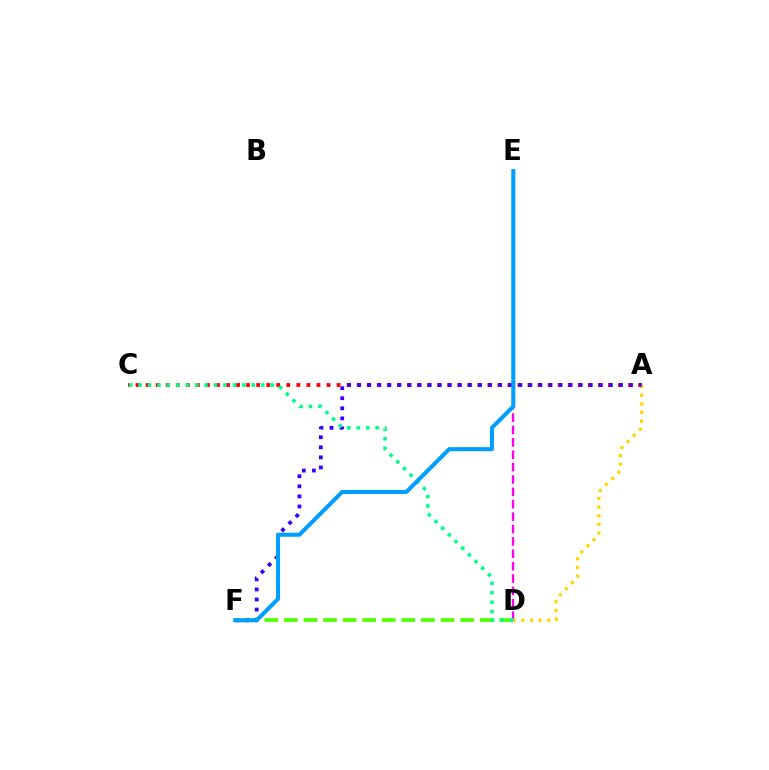{('D', 'E'): [{'color': '#ff00ed', 'line_style': 'dashed', 'thickness': 1.68}], ('D', 'F'): [{'color': '#4fff00', 'line_style': 'dashed', 'thickness': 2.66}], ('A', 'C'): [{'color': '#ff0000', 'line_style': 'dotted', 'thickness': 2.73}], ('A', 'D'): [{'color': '#ffd500', 'line_style': 'dotted', 'thickness': 2.35}], ('A', 'F'): [{'color': '#3700ff', 'line_style': 'dotted', 'thickness': 2.74}], ('C', 'D'): [{'color': '#00ff86', 'line_style': 'dotted', 'thickness': 2.56}], ('E', 'F'): [{'color': '#009eff', 'line_style': 'solid', 'thickness': 2.92}]}